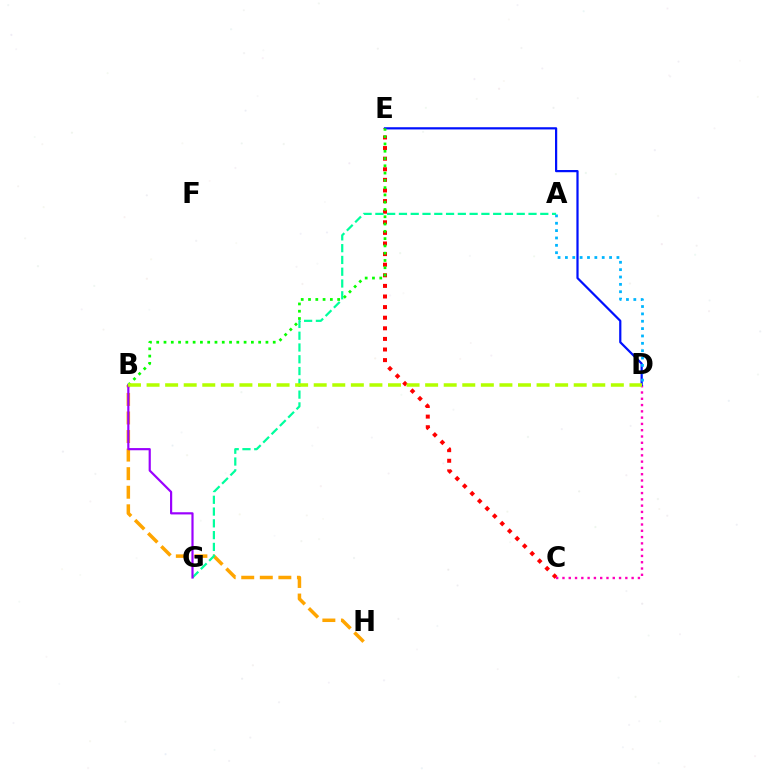{('C', 'E'): [{'color': '#ff0000', 'line_style': 'dotted', 'thickness': 2.88}], ('C', 'D'): [{'color': '#ff00bd', 'line_style': 'dotted', 'thickness': 1.71}], ('D', 'E'): [{'color': '#0010ff', 'line_style': 'solid', 'thickness': 1.6}], ('B', 'H'): [{'color': '#ffa500', 'line_style': 'dashed', 'thickness': 2.52}], ('A', 'D'): [{'color': '#00b5ff', 'line_style': 'dotted', 'thickness': 2.0}], ('A', 'G'): [{'color': '#00ff9d', 'line_style': 'dashed', 'thickness': 1.6}], ('B', 'G'): [{'color': '#9b00ff', 'line_style': 'solid', 'thickness': 1.57}], ('B', 'E'): [{'color': '#08ff00', 'line_style': 'dotted', 'thickness': 1.98}], ('B', 'D'): [{'color': '#b3ff00', 'line_style': 'dashed', 'thickness': 2.52}]}